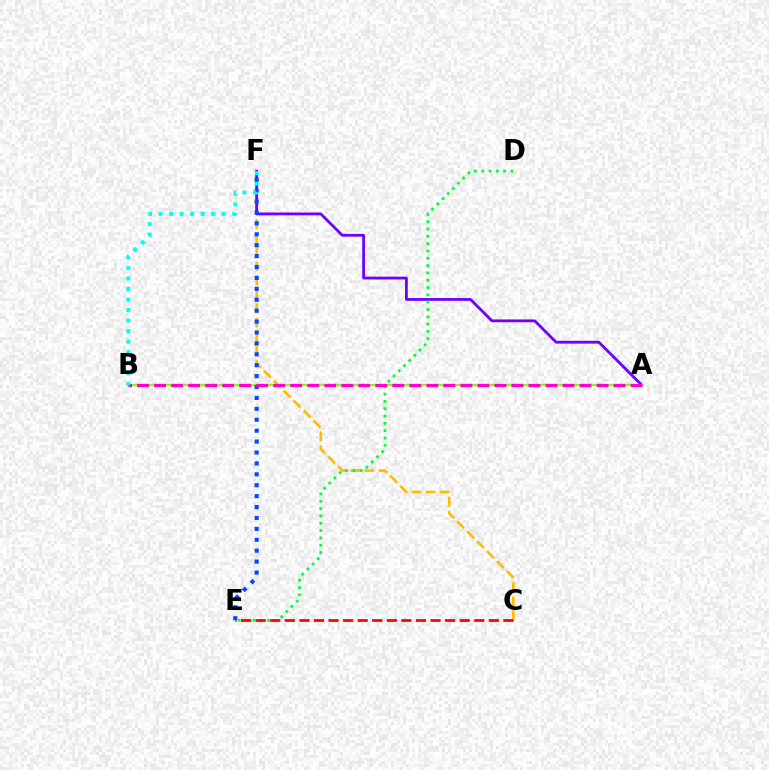{('C', 'F'): [{'color': '#ffbd00', 'line_style': 'dashed', 'thickness': 1.91}], ('A', 'F'): [{'color': '#7200ff', 'line_style': 'solid', 'thickness': 2.02}], ('A', 'B'): [{'color': '#84ff00', 'line_style': 'solid', 'thickness': 1.59}, {'color': '#ff00cf', 'line_style': 'dashed', 'thickness': 2.31}], ('D', 'E'): [{'color': '#00ff39', 'line_style': 'dotted', 'thickness': 1.99}], ('E', 'F'): [{'color': '#004bff', 'line_style': 'dotted', 'thickness': 2.96}], ('C', 'E'): [{'color': '#ff0000', 'line_style': 'dashed', 'thickness': 1.98}], ('B', 'F'): [{'color': '#00fff6', 'line_style': 'dotted', 'thickness': 2.86}]}